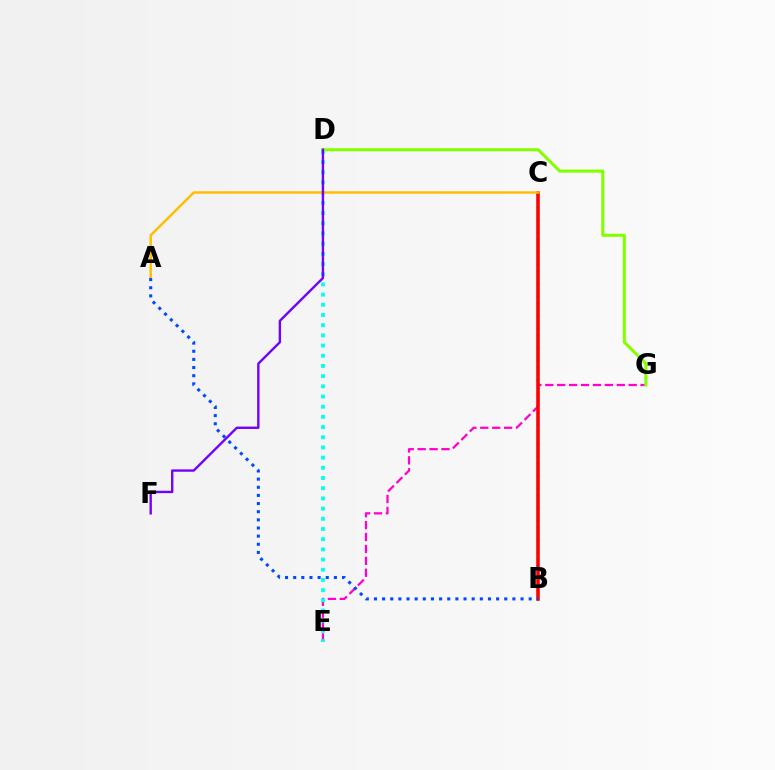{('E', 'G'): [{'color': '#ff00cf', 'line_style': 'dashed', 'thickness': 1.62}], ('D', 'E'): [{'color': '#00fff6', 'line_style': 'dotted', 'thickness': 2.77}], ('B', 'C'): [{'color': '#00ff39', 'line_style': 'dotted', 'thickness': 1.74}, {'color': '#ff0000', 'line_style': 'solid', 'thickness': 2.55}], ('D', 'G'): [{'color': '#84ff00', 'line_style': 'solid', 'thickness': 2.21}], ('A', 'C'): [{'color': '#ffbd00', 'line_style': 'solid', 'thickness': 1.77}], ('A', 'B'): [{'color': '#004bff', 'line_style': 'dotted', 'thickness': 2.21}], ('D', 'F'): [{'color': '#7200ff', 'line_style': 'solid', 'thickness': 1.71}]}